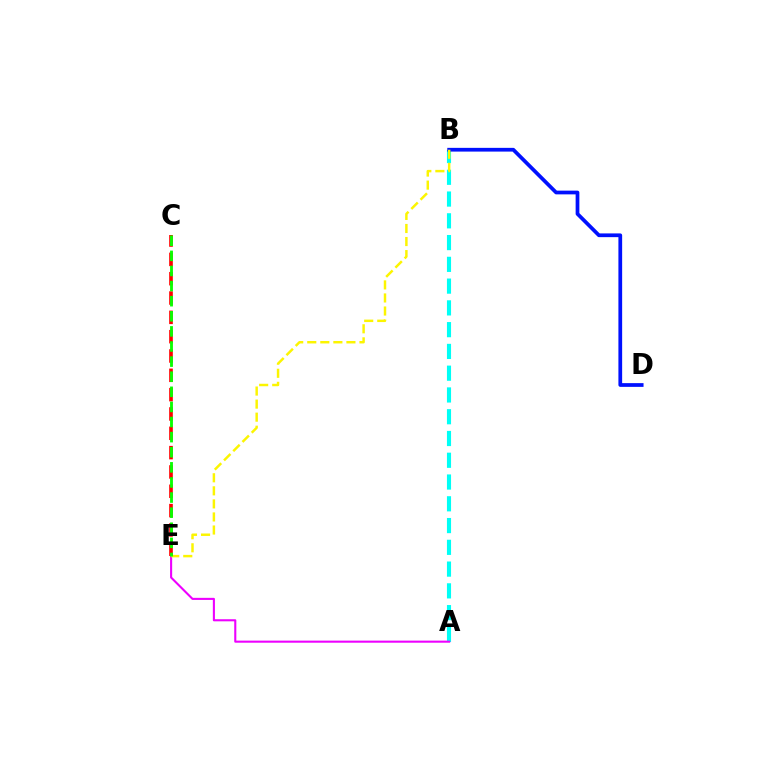{('A', 'B'): [{'color': '#00fff6', 'line_style': 'dashed', 'thickness': 2.96}], ('B', 'D'): [{'color': '#0010ff', 'line_style': 'solid', 'thickness': 2.69}], ('A', 'E'): [{'color': '#ee00ff', 'line_style': 'solid', 'thickness': 1.51}], ('B', 'E'): [{'color': '#fcf500', 'line_style': 'dashed', 'thickness': 1.77}], ('C', 'E'): [{'color': '#ff0000', 'line_style': 'dashed', 'thickness': 2.63}, {'color': '#08ff00', 'line_style': 'dashed', 'thickness': 2.05}]}